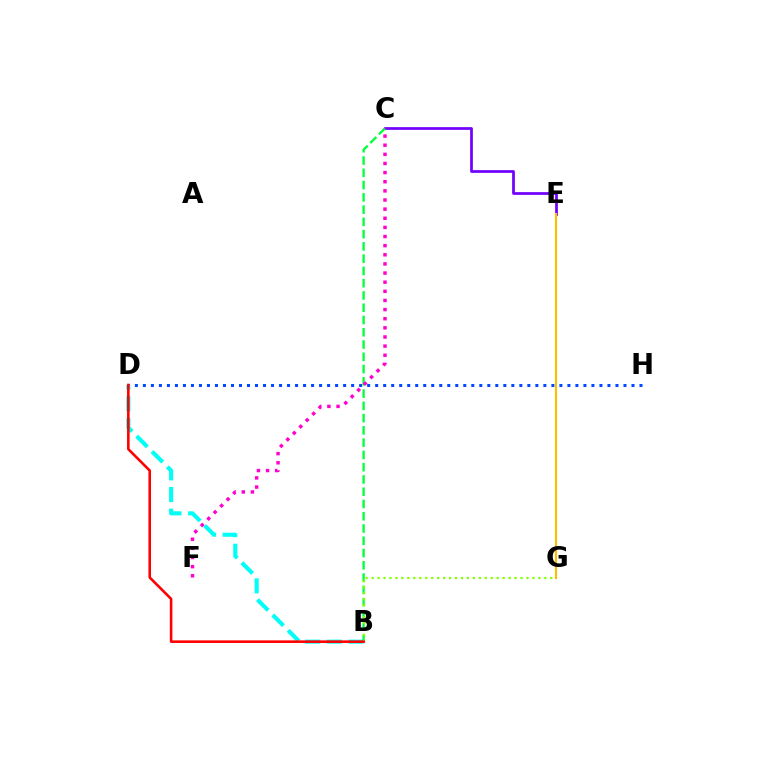{('C', 'E'): [{'color': '#7200ff', 'line_style': 'solid', 'thickness': 1.97}], ('D', 'H'): [{'color': '#004bff', 'line_style': 'dotted', 'thickness': 2.18}], ('E', 'G'): [{'color': '#ffbd00', 'line_style': 'solid', 'thickness': 1.52}], ('B', 'D'): [{'color': '#00fff6', 'line_style': 'dashed', 'thickness': 2.95}, {'color': '#ff0000', 'line_style': 'solid', 'thickness': 1.87}], ('B', 'C'): [{'color': '#00ff39', 'line_style': 'dashed', 'thickness': 1.67}], ('B', 'G'): [{'color': '#84ff00', 'line_style': 'dotted', 'thickness': 1.62}], ('C', 'F'): [{'color': '#ff00cf', 'line_style': 'dotted', 'thickness': 2.48}]}